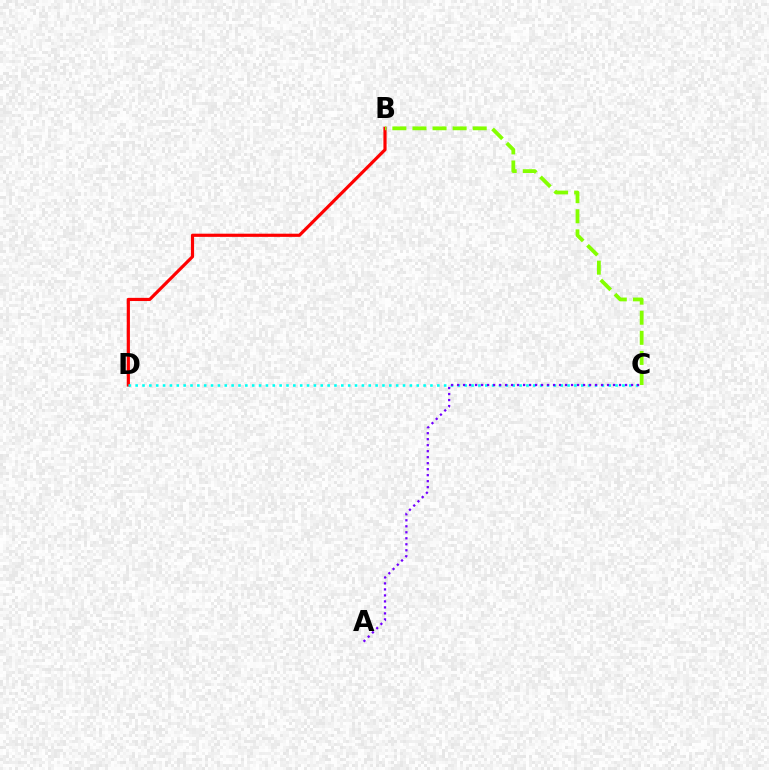{('B', 'D'): [{'color': '#ff0000', 'line_style': 'solid', 'thickness': 2.28}], ('B', 'C'): [{'color': '#84ff00', 'line_style': 'dashed', 'thickness': 2.73}], ('C', 'D'): [{'color': '#00fff6', 'line_style': 'dotted', 'thickness': 1.86}], ('A', 'C'): [{'color': '#7200ff', 'line_style': 'dotted', 'thickness': 1.63}]}